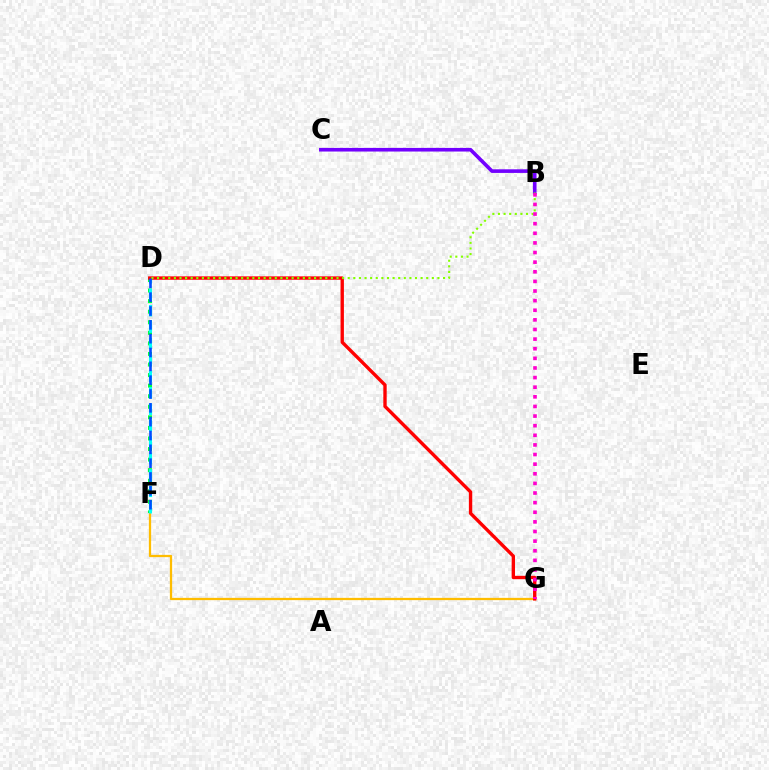{('F', 'G'): [{'color': '#ffbd00', 'line_style': 'solid', 'thickness': 1.64}], ('D', 'F'): [{'color': '#00ff39', 'line_style': 'dotted', 'thickness': 2.87}, {'color': '#00fff6', 'line_style': 'dashed', 'thickness': 2.23}, {'color': '#004bff', 'line_style': 'dashed', 'thickness': 1.88}], ('B', 'C'): [{'color': '#7200ff', 'line_style': 'solid', 'thickness': 2.61}], ('D', 'G'): [{'color': '#ff0000', 'line_style': 'solid', 'thickness': 2.43}], ('B', 'D'): [{'color': '#84ff00', 'line_style': 'dotted', 'thickness': 1.52}], ('B', 'G'): [{'color': '#ff00cf', 'line_style': 'dotted', 'thickness': 2.61}]}